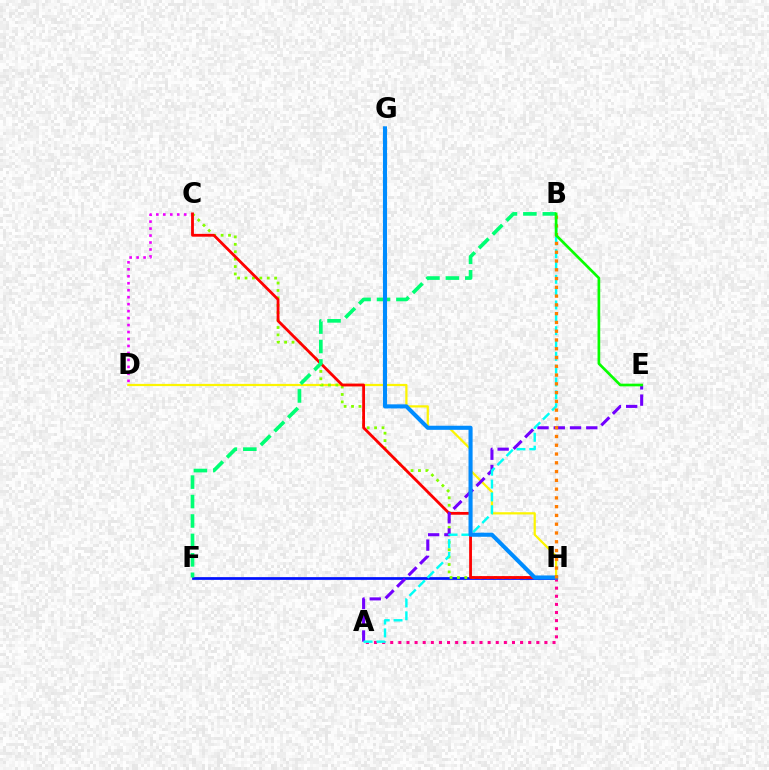{('F', 'H'): [{'color': '#0010ff', 'line_style': 'solid', 'thickness': 1.96}], ('D', 'H'): [{'color': '#fcf500', 'line_style': 'solid', 'thickness': 1.61}], ('A', 'H'): [{'color': '#ff0094', 'line_style': 'dotted', 'thickness': 2.2}], ('C', 'D'): [{'color': '#ee00ff', 'line_style': 'dotted', 'thickness': 1.89}], ('C', 'H'): [{'color': '#84ff00', 'line_style': 'dotted', 'thickness': 2.01}, {'color': '#ff0000', 'line_style': 'solid', 'thickness': 2.02}], ('A', 'E'): [{'color': '#7200ff', 'line_style': 'dashed', 'thickness': 2.21}], ('A', 'B'): [{'color': '#00fff6', 'line_style': 'dashed', 'thickness': 1.74}], ('B', 'F'): [{'color': '#00ff74', 'line_style': 'dashed', 'thickness': 2.64}], ('G', 'H'): [{'color': '#008cff', 'line_style': 'solid', 'thickness': 2.94}], ('B', 'H'): [{'color': '#ff7c00', 'line_style': 'dotted', 'thickness': 2.38}], ('B', 'E'): [{'color': '#08ff00', 'line_style': 'solid', 'thickness': 1.93}]}